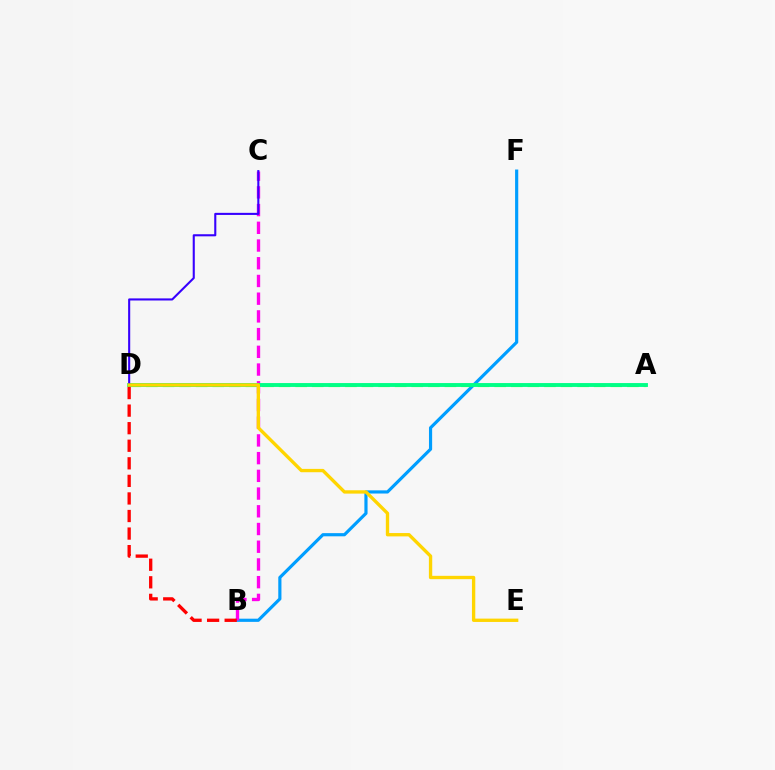{('B', 'F'): [{'color': '#009eff', 'line_style': 'solid', 'thickness': 2.28}], ('B', 'C'): [{'color': '#ff00ed', 'line_style': 'dashed', 'thickness': 2.41}], ('A', 'D'): [{'color': '#4fff00', 'line_style': 'dashed', 'thickness': 2.25}, {'color': '#00ff86', 'line_style': 'solid', 'thickness': 2.79}], ('C', 'D'): [{'color': '#3700ff', 'line_style': 'solid', 'thickness': 1.51}], ('D', 'E'): [{'color': '#ffd500', 'line_style': 'solid', 'thickness': 2.4}], ('B', 'D'): [{'color': '#ff0000', 'line_style': 'dashed', 'thickness': 2.39}]}